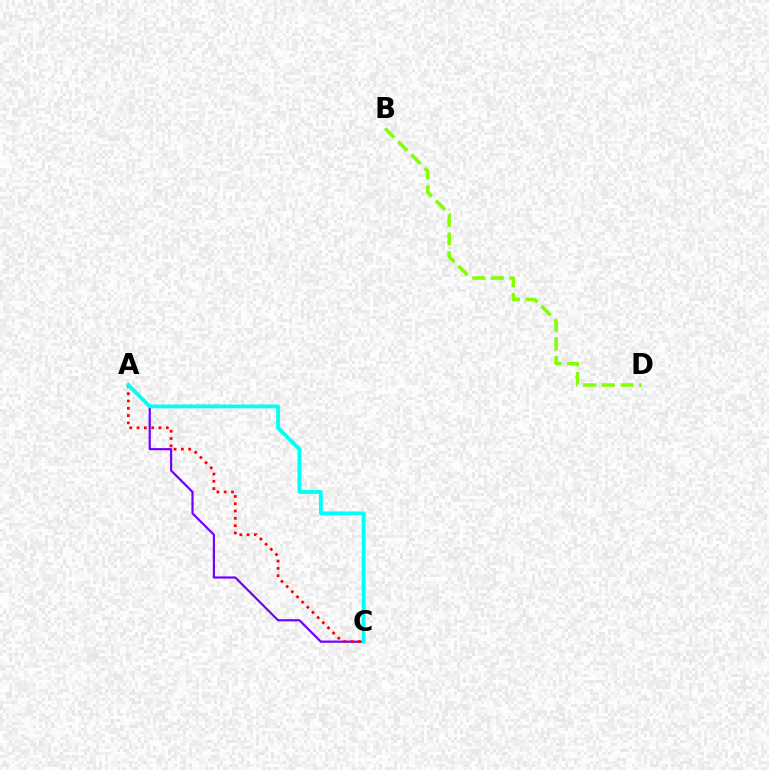{('A', 'C'): [{'color': '#7200ff', 'line_style': 'solid', 'thickness': 1.58}, {'color': '#ff0000', 'line_style': 'dotted', 'thickness': 1.98}, {'color': '#00fff6', 'line_style': 'solid', 'thickness': 2.73}], ('B', 'D'): [{'color': '#84ff00', 'line_style': 'dashed', 'thickness': 2.54}]}